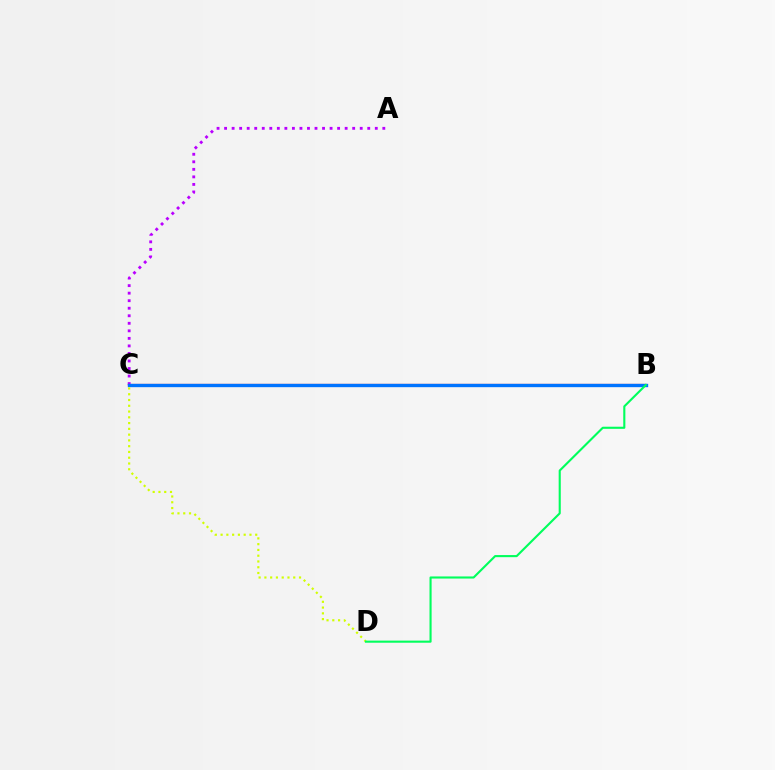{('B', 'C'): [{'color': '#ff0000', 'line_style': 'solid', 'thickness': 1.57}, {'color': '#0074ff', 'line_style': 'solid', 'thickness': 2.41}], ('A', 'C'): [{'color': '#b900ff', 'line_style': 'dotted', 'thickness': 2.05}], ('C', 'D'): [{'color': '#d1ff00', 'line_style': 'dotted', 'thickness': 1.57}], ('B', 'D'): [{'color': '#00ff5c', 'line_style': 'solid', 'thickness': 1.52}]}